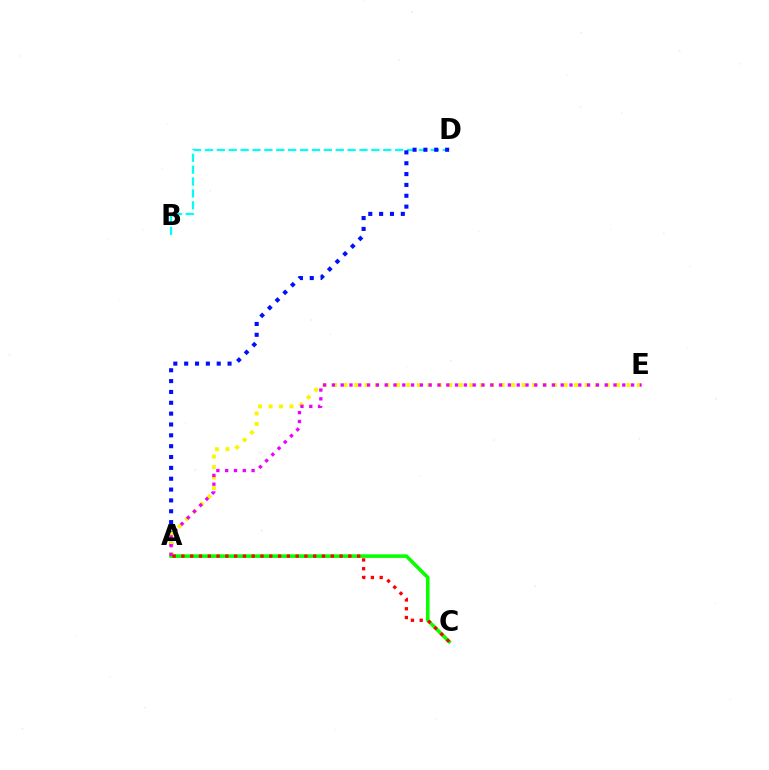{('B', 'D'): [{'color': '#00fff6', 'line_style': 'dashed', 'thickness': 1.61}], ('A', 'D'): [{'color': '#0010ff', 'line_style': 'dotted', 'thickness': 2.95}], ('A', 'E'): [{'color': '#fcf500', 'line_style': 'dotted', 'thickness': 2.85}, {'color': '#ee00ff', 'line_style': 'dotted', 'thickness': 2.39}], ('A', 'C'): [{'color': '#08ff00', 'line_style': 'solid', 'thickness': 2.58}, {'color': '#ff0000', 'line_style': 'dotted', 'thickness': 2.39}]}